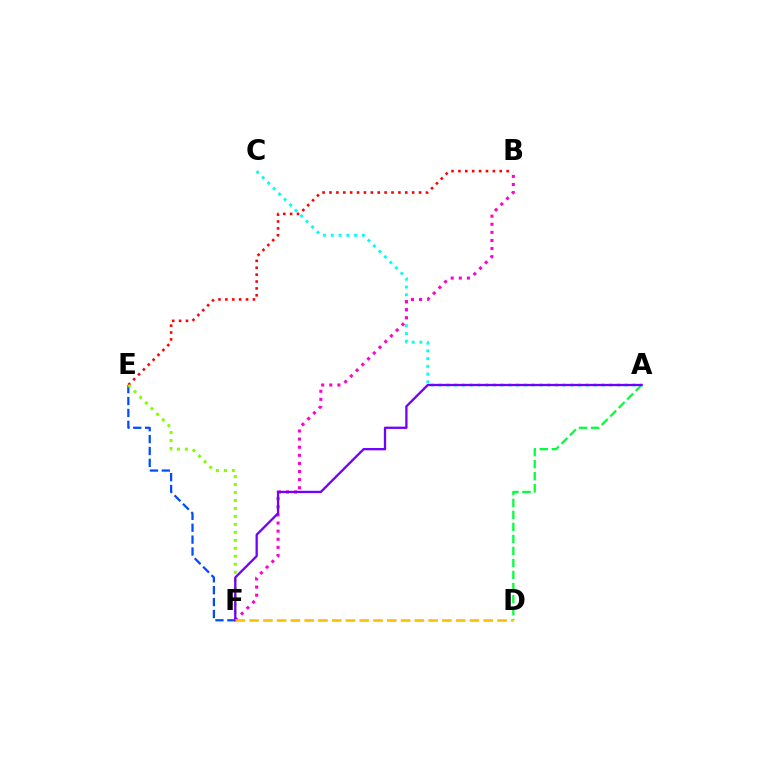{('E', 'F'): [{'color': '#004bff', 'line_style': 'dashed', 'thickness': 1.62}, {'color': '#84ff00', 'line_style': 'dotted', 'thickness': 2.17}], ('A', 'D'): [{'color': '#00ff39', 'line_style': 'dashed', 'thickness': 1.63}], ('A', 'C'): [{'color': '#00fff6', 'line_style': 'dotted', 'thickness': 2.11}], ('B', 'E'): [{'color': '#ff0000', 'line_style': 'dotted', 'thickness': 1.87}], ('B', 'F'): [{'color': '#ff00cf', 'line_style': 'dotted', 'thickness': 2.2}], ('A', 'F'): [{'color': '#7200ff', 'line_style': 'solid', 'thickness': 1.66}], ('D', 'F'): [{'color': '#ffbd00', 'line_style': 'dashed', 'thickness': 1.87}]}